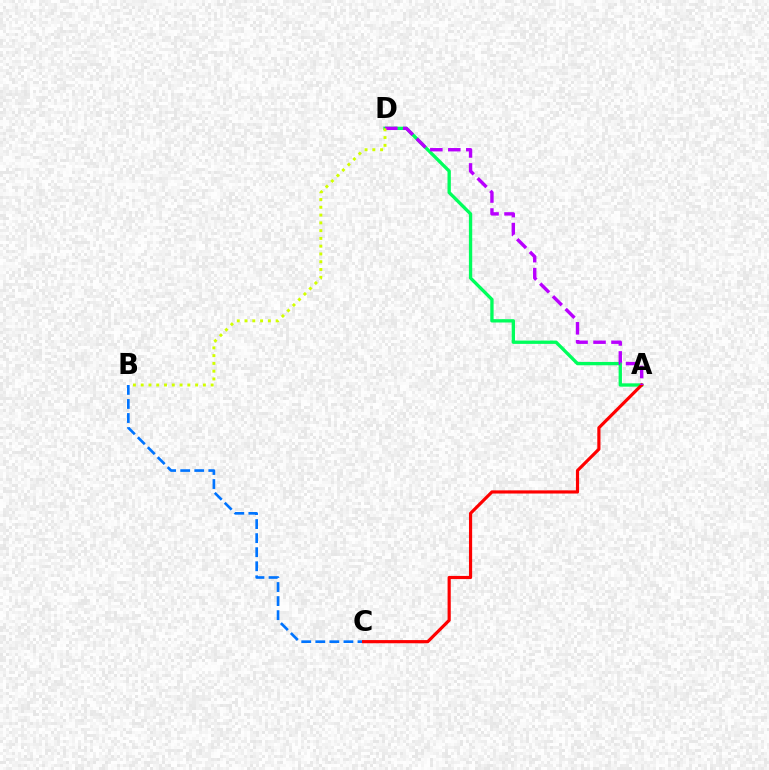{('A', 'D'): [{'color': '#00ff5c', 'line_style': 'solid', 'thickness': 2.39}, {'color': '#b900ff', 'line_style': 'dashed', 'thickness': 2.44}], ('B', 'C'): [{'color': '#0074ff', 'line_style': 'dashed', 'thickness': 1.91}], ('A', 'C'): [{'color': '#ff0000', 'line_style': 'solid', 'thickness': 2.28}], ('B', 'D'): [{'color': '#d1ff00', 'line_style': 'dotted', 'thickness': 2.11}]}